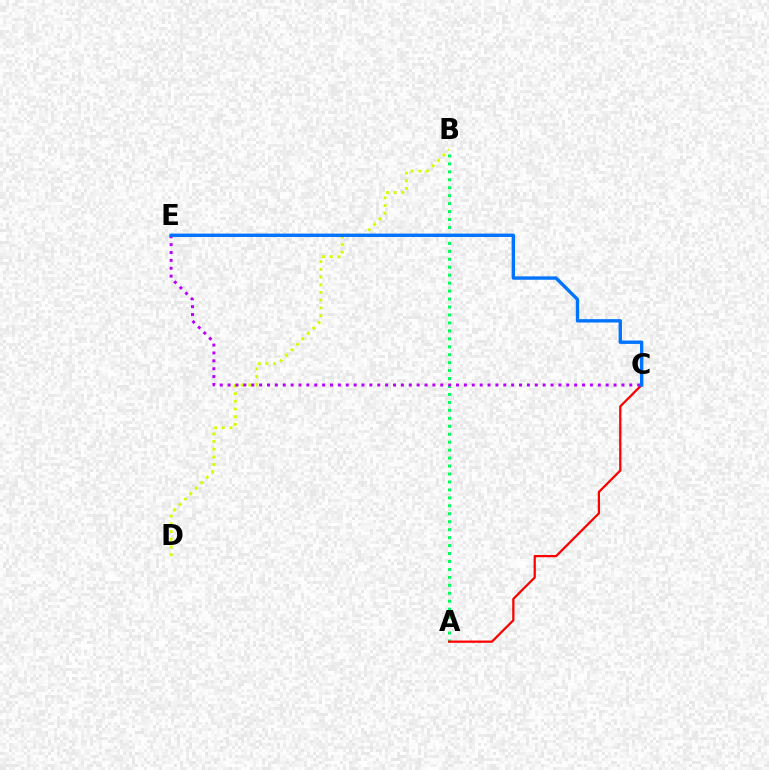{('A', 'B'): [{'color': '#00ff5c', 'line_style': 'dotted', 'thickness': 2.16}], ('A', 'C'): [{'color': '#ff0000', 'line_style': 'solid', 'thickness': 1.62}], ('B', 'D'): [{'color': '#d1ff00', 'line_style': 'dotted', 'thickness': 2.09}], ('C', 'E'): [{'color': '#b900ff', 'line_style': 'dotted', 'thickness': 2.14}, {'color': '#0074ff', 'line_style': 'solid', 'thickness': 2.43}]}